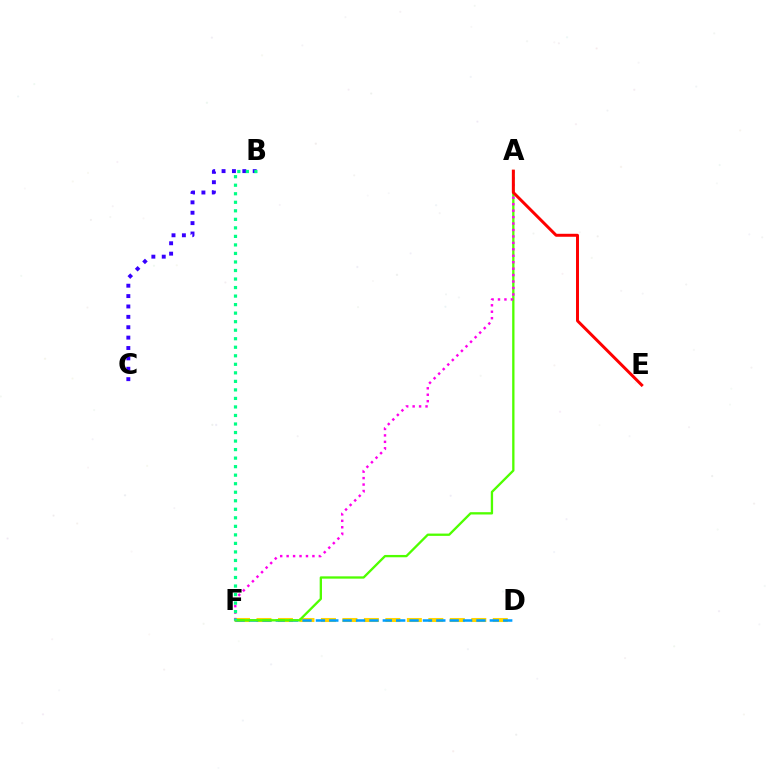{('D', 'F'): [{'color': '#ffd500', 'line_style': 'dashed', 'thickness': 2.92}, {'color': '#009eff', 'line_style': 'dashed', 'thickness': 1.82}], ('B', 'C'): [{'color': '#3700ff', 'line_style': 'dotted', 'thickness': 2.82}], ('A', 'F'): [{'color': '#4fff00', 'line_style': 'solid', 'thickness': 1.67}, {'color': '#ff00ed', 'line_style': 'dotted', 'thickness': 1.75}], ('A', 'E'): [{'color': '#ff0000', 'line_style': 'solid', 'thickness': 2.14}], ('B', 'F'): [{'color': '#00ff86', 'line_style': 'dotted', 'thickness': 2.32}]}